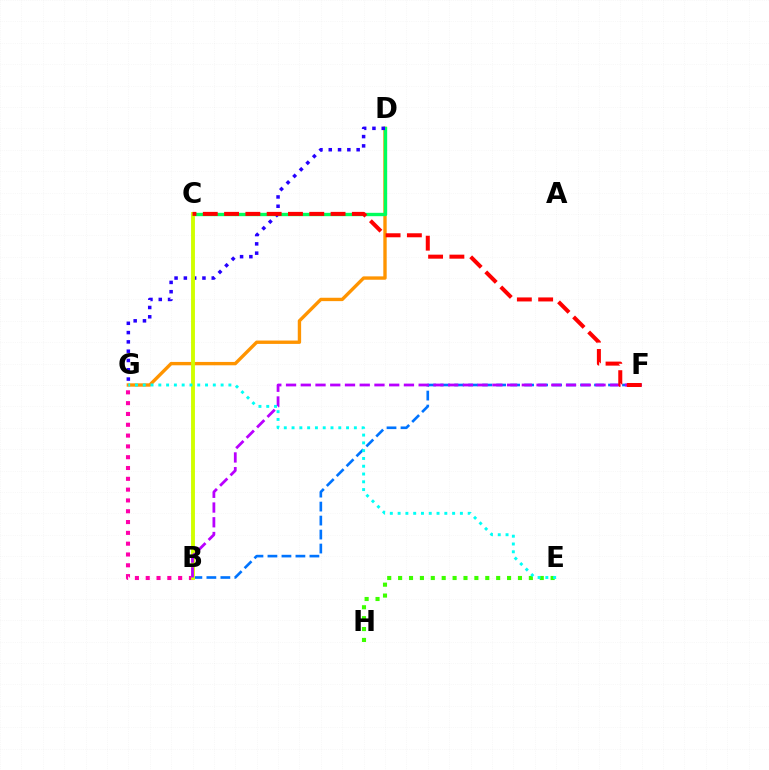{('D', 'G'): [{'color': '#ff9400', 'line_style': 'solid', 'thickness': 2.42}, {'color': '#2500ff', 'line_style': 'dotted', 'thickness': 2.53}], ('E', 'H'): [{'color': '#3dff00', 'line_style': 'dotted', 'thickness': 2.96}], ('B', 'F'): [{'color': '#0074ff', 'line_style': 'dashed', 'thickness': 1.9}, {'color': '#b900ff', 'line_style': 'dashed', 'thickness': 2.0}], ('B', 'G'): [{'color': '#ff00ac', 'line_style': 'dotted', 'thickness': 2.94}], ('C', 'D'): [{'color': '#00ff5c', 'line_style': 'solid', 'thickness': 2.42}], ('B', 'C'): [{'color': '#d1ff00', 'line_style': 'solid', 'thickness': 2.79}], ('E', 'G'): [{'color': '#00fff6', 'line_style': 'dotted', 'thickness': 2.12}], ('C', 'F'): [{'color': '#ff0000', 'line_style': 'dashed', 'thickness': 2.89}]}